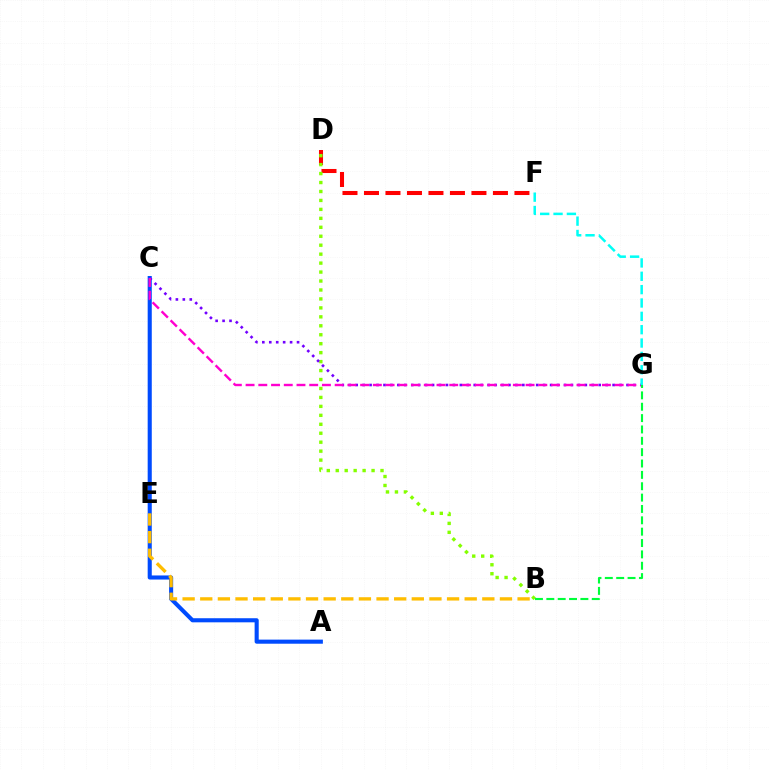{('A', 'C'): [{'color': '#004bff', 'line_style': 'solid', 'thickness': 2.95}], ('D', 'F'): [{'color': '#ff0000', 'line_style': 'dashed', 'thickness': 2.92}], ('B', 'E'): [{'color': '#ffbd00', 'line_style': 'dashed', 'thickness': 2.39}], ('B', 'D'): [{'color': '#84ff00', 'line_style': 'dotted', 'thickness': 2.43}], ('C', 'G'): [{'color': '#7200ff', 'line_style': 'dotted', 'thickness': 1.89}, {'color': '#ff00cf', 'line_style': 'dashed', 'thickness': 1.73}], ('F', 'G'): [{'color': '#00fff6', 'line_style': 'dashed', 'thickness': 1.81}], ('B', 'G'): [{'color': '#00ff39', 'line_style': 'dashed', 'thickness': 1.54}]}